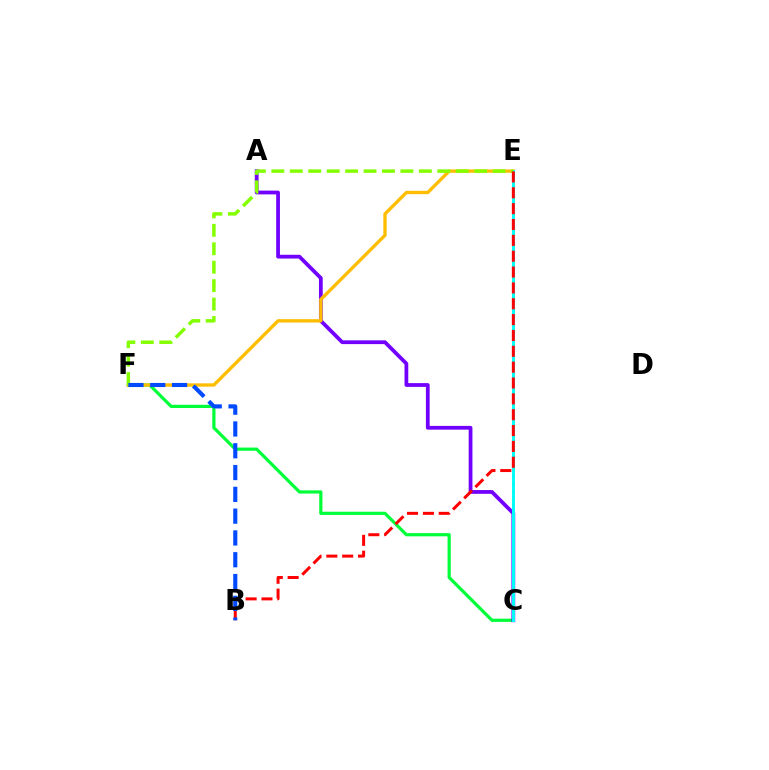{('C', 'F'): [{'color': '#00ff39', 'line_style': 'solid', 'thickness': 2.31}], ('A', 'C'): [{'color': '#7200ff', 'line_style': 'solid', 'thickness': 2.71}], ('E', 'F'): [{'color': '#ffbd00', 'line_style': 'solid', 'thickness': 2.4}, {'color': '#84ff00', 'line_style': 'dashed', 'thickness': 2.5}], ('C', 'E'): [{'color': '#ff00cf', 'line_style': 'dotted', 'thickness': 1.97}, {'color': '#00fff6', 'line_style': 'solid', 'thickness': 2.12}], ('B', 'E'): [{'color': '#ff0000', 'line_style': 'dashed', 'thickness': 2.15}], ('B', 'F'): [{'color': '#004bff', 'line_style': 'dashed', 'thickness': 2.96}]}